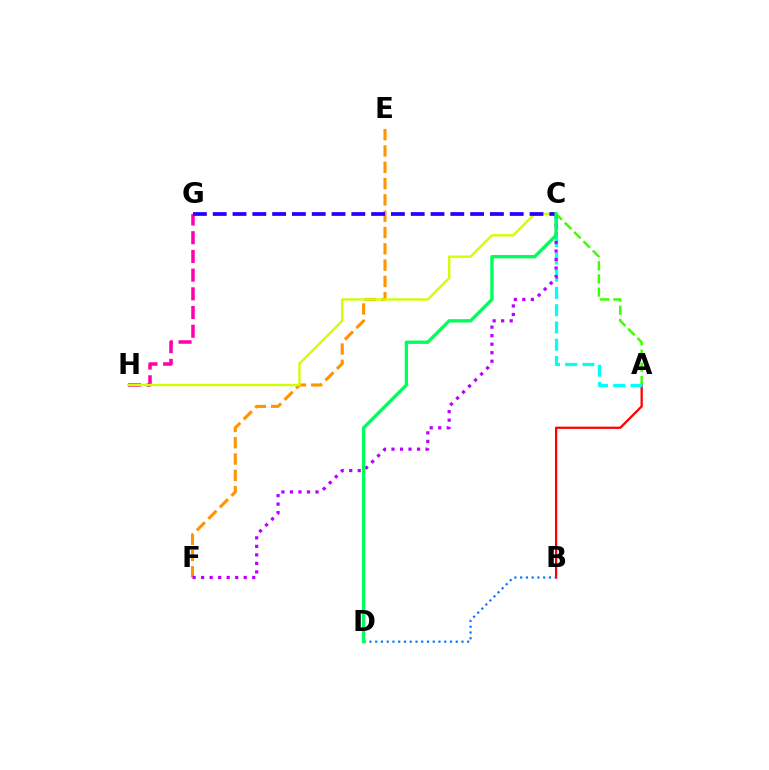{('E', 'F'): [{'color': '#ff9400', 'line_style': 'dashed', 'thickness': 2.22}], ('A', 'C'): [{'color': '#3dff00', 'line_style': 'dashed', 'thickness': 1.79}, {'color': '#00fff6', 'line_style': 'dashed', 'thickness': 2.34}], ('G', 'H'): [{'color': '#ff00ac', 'line_style': 'dashed', 'thickness': 2.54}], ('A', 'B'): [{'color': '#ff0000', 'line_style': 'solid', 'thickness': 1.63}], ('C', 'H'): [{'color': '#d1ff00', 'line_style': 'solid', 'thickness': 1.71}], ('C', 'F'): [{'color': '#b900ff', 'line_style': 'dotted', 'thickness': 2.31}], ('C', 'G'): [{'color': '#2500ff', 'line_style': 'dashed', 'thickness': 2.69}], ('B', 'D'): [{'color': '#0074ff', 'line_style': 'dotted', 'thickness': 1.56}], ('C', 'D'): [{'color': '#00ff5c', 'line_style': 'solid', 'thickness': 2.41}]}